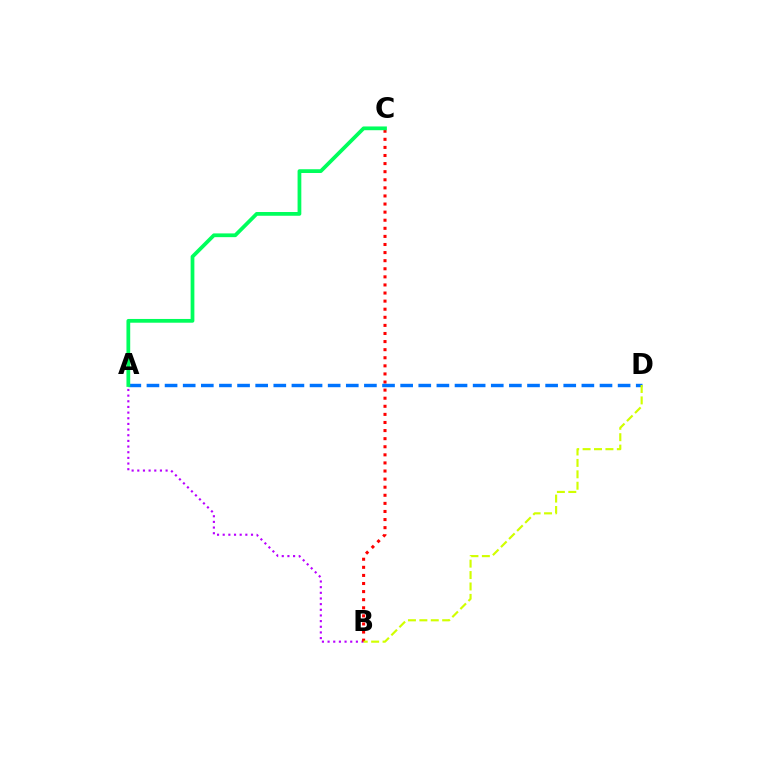{('A', 'B'): [{'color': '#b900ff', 'line_style': 'dotted', 'thickness': 1.54}], ('B', 'C'): [{'color': '#ff0000', 'line_style': 'dotted', 'thickness': 2.2}], ('A', 'D'): [{'color': '#0074ff', 'line_style': 'dashed', 'thickness': 2.46}], ('B', 'D'): [{'color': '#d1ff00', 'line_style': 'dashed', 'thickness': 1.55}], ('A', 'C'): [{'color': '#00ff5c', 'line_style': 'solid', 'thickness': 2.7}]}